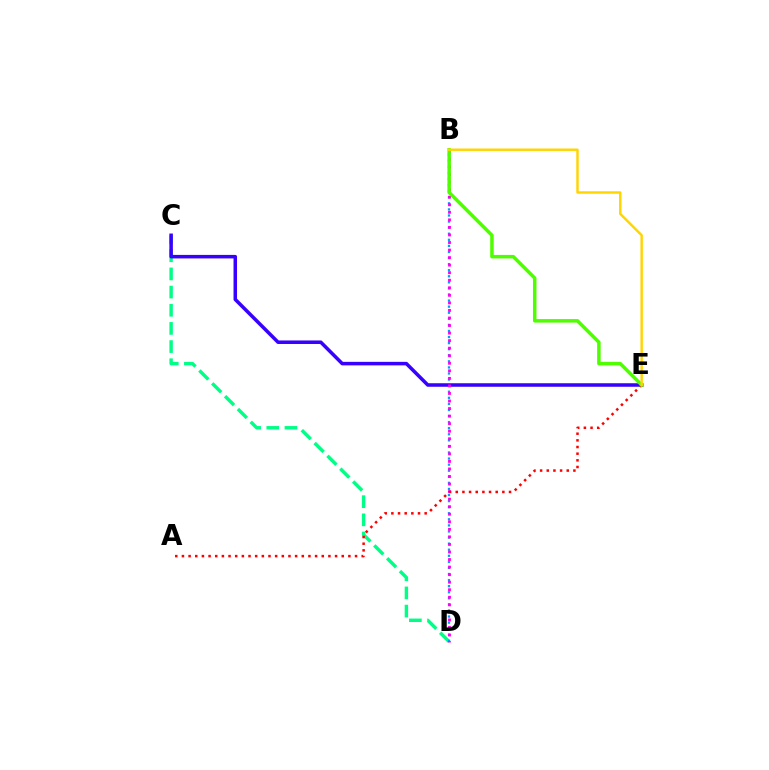{('C', 'D'): [{'color': '#00ff86', 'line_style': 'dashed', 'thickness': 2.47}], ('B', 'D'): [{'color': '#009eff', 'line_style': 'dotted', 'thickness': 1.65}, {'color': '#ff00ed', 'line_style': 'dotted', 'thickness': 2.05}], ('C', 'E'): [{'color': '#3700ff', 'line_style': 'solid', 'thickness': 2.53}], ('A', 'E'): [{'color': '#ff0000', 'line_style': 'dotted', 'thickness': 1.81}], ('B', 'E'): [{'color': '#4fff00', 'line_style': 'solid', 'thickness': 2.52}, {'color': '#ffd500', 'line_style': 'solid', 'thickness': 1.75}]}